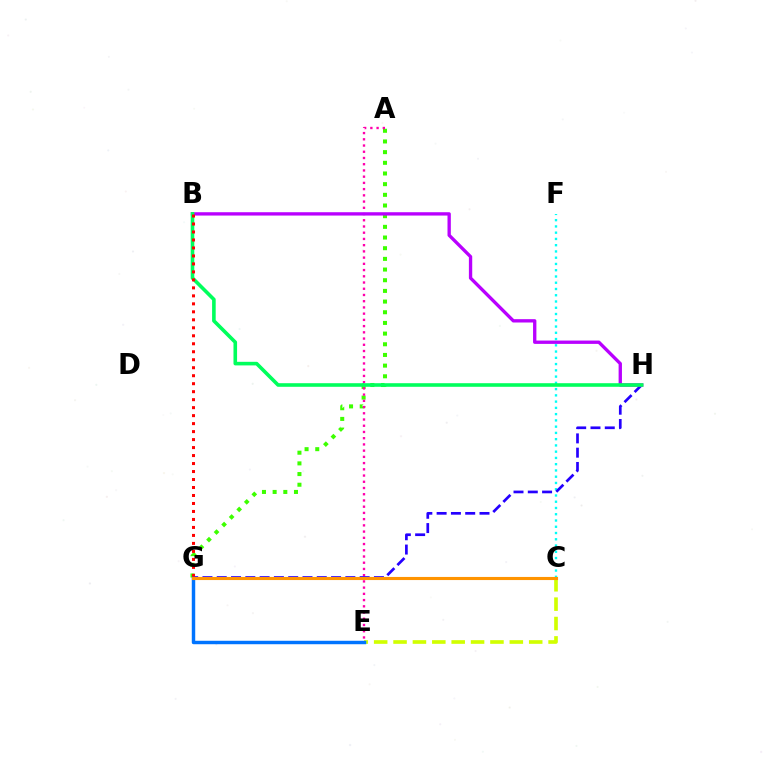{('A', 'G'): [{'color': '#3dff00', 'line_style': 'dotted', 'thickness': 2.9}], ('C', 'F'): [{'color': '#00fff6', 'line_style': 'dotted', 'thickness': 1.7}], ('A', 'E'): [{'color': '#ff00ac', 'line_style': 'dotted', 'thickness': 1.69}], ('G', 'H'): [{'color': '#2500ff', 'line_style': 'dashed', 'thickness': 1.94}], ('B', 'H'): [{'color': '#b900ff', 'line_style': 'solid', 'thickness': 2.4}, {'color': '#00ff5c', 'line_style': 'solid', 'thickness': 2.59}], ('B', 'G'): [{'color': '#ff0000', 'line_style': 'dotted', 'thickness': 2.17}], ('C', 'E'): [{'color': '#d1ff00', 'line_style': 'dashed', 'thickness': 2.63}], ('E', 'G'): [{'color': '#0074ff', 'line_style': 'solid', 'thickness': 2.48}], ('C', 'G'): [{'color': '#ff9400', 'line_style': 'solid', 'thickness': 2.24}]}